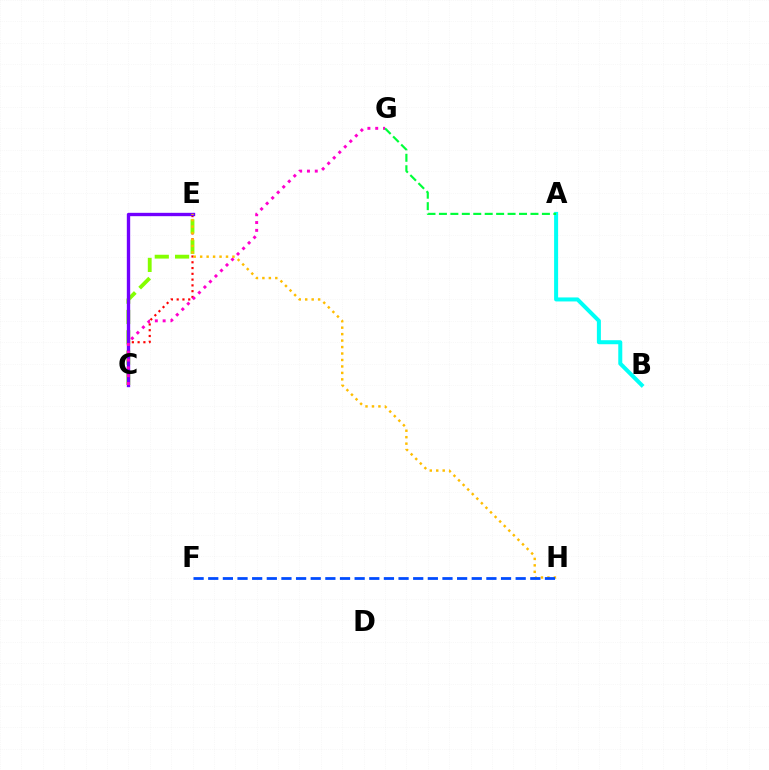{('C', 'E'): [{'color': '#ff0000', 'line_style': 'dotted', 'thickness': 1.57}, {'color': '#84ff00', 'line_style': 'dashed', 'thickness': 2.76}, {'color': '#7200ff', 'line_style': 'solid', 'thickness': 2.42}], ('C', 'G'): [{'color': '#ff00cf', 'line_style': 'dotted', 'thickness': 2.12}], ('E', 'H'): [{'color': '#ffbd00', 'line_style': 'dotted', 'thickness': 1.76}], ('F', 'H'): [{'color': '#004bff', 'line_style': 'dashed', 'thickness': 1.99}], ('A', 'B'): [{'color': '#00fff6', 'line_style': 'solid', 'thickness': 2.89}], ('A', 'G'): [{'color': '#00ff39', 'line_style': 'dashed', 'thickness': 1.55}]}